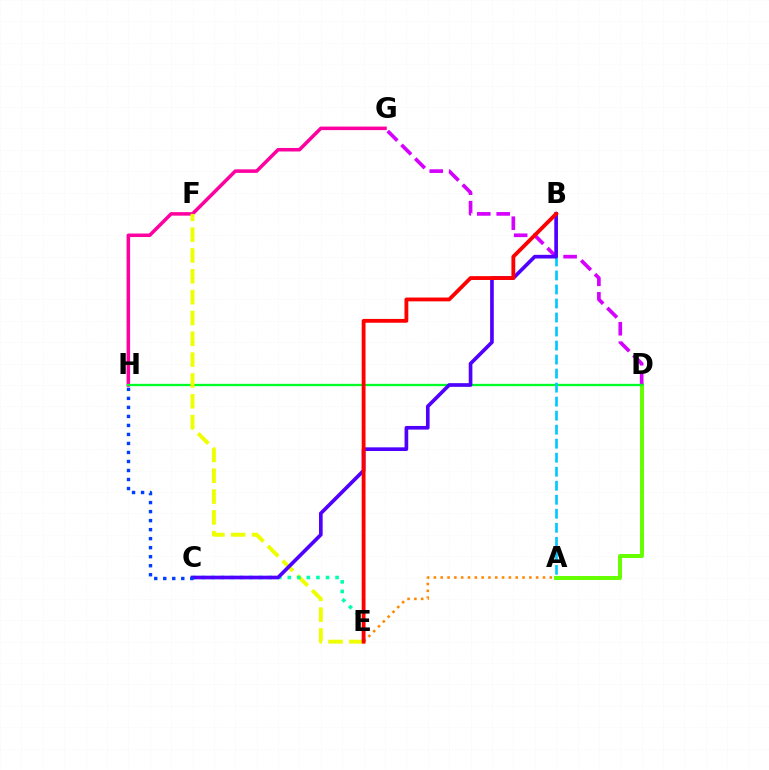{('G', 'H'): [{'color': '#ff00a0', 'line_style': 'solid', 'thickness': 2.54}], ('A', 'D'): [{'color': '#66ff00', 'line_style': 'solid', 'thickness': 2.85}], ('D', 'G'): [{'color': '#d600ff', 'line_style': 'dashed', 'thickness': 2.64}], ('A', 'E'): [{'color': '#ff8800', 'line_style': 'dotted', 'thickness': 1.85}], ('D', 'H'): [{'color': '#00ff27', 'line_style': 'solid', 'thickness': 1.66}], ('A', 'B'): [{'color': '#00c7ff', 'line_style': 'dashed', 'thickness': 1.9}], ('E', 'F'): [{'color': '#eeff00', 'line_style': 'dashed', 'thickness': 2.83}], ('C', 'E'): [{'color': '#00ffaf', 'line_style': 'dotted', 'thickness': 2.59}], ('B', 'C'): [{'color': '#4f00ff', 'line_style': 'solid', 'thickness': 2.63}], ('C', 'H'): [{'color': '#003fff', 'line_style': 'dotted', 'thickness': 2.45}], ('B', 'E'): [{'color': '#ff0000', 'line_style': 'solid', 'thickness': 2.76}]}